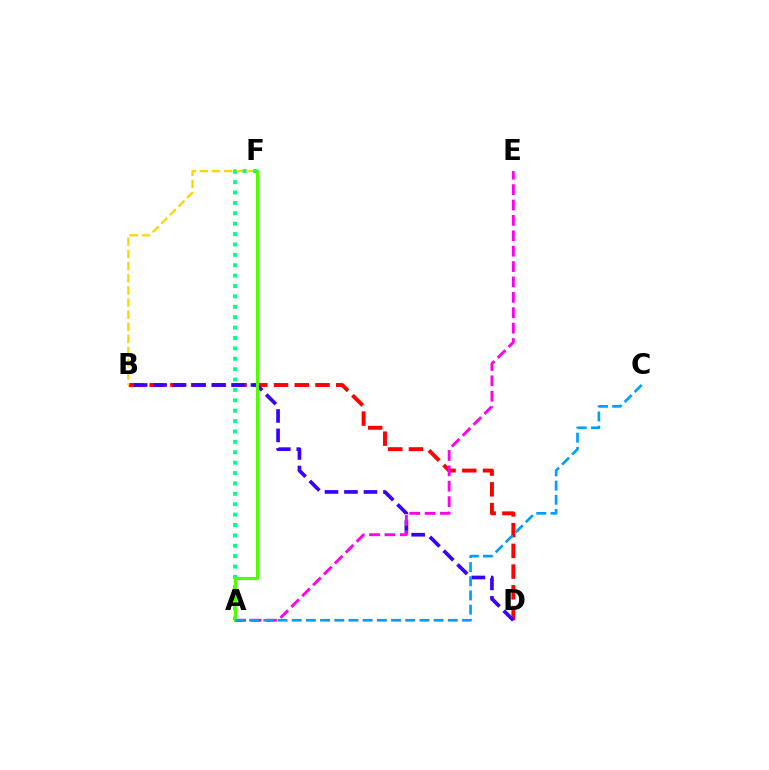{('B', 'D'): [{'color': '#ff0000', 'line_style': 'dashed', 'thickness': 2.82}, {'color': '#3700ff', 'line_style': 'dashed', 'thickness': 2.65}], ('B', 'F'): [{'color': '#ffd500', 'line_style': 'dashed', 'thickness': 1.65}], ('A', 'F'): [{'color': '#00ff86', 'line_style': 'dotted', 'thickness': 2.82}, {'color': '#4fff00', 'line_style': 'solid', 'thickness': 2.24}], ('A', 'E'): [{'color': '#ff00ed', 'line_style': 'dashed', 'thickness': 2.09}], ('A', 'C'): [{'color': '#009eff', 'line_style': 'dashed', 'thickness': 1.93}]}